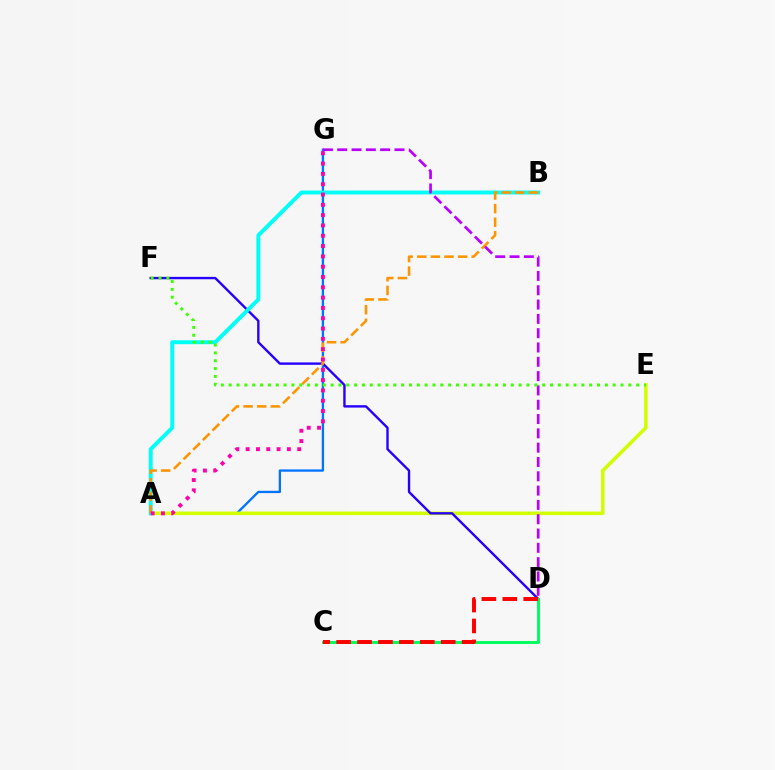{('A', 'G'): [{'color': '#0074ff', 'line_style': 'solid', 'thickness': 1.66}, {'color': '#ff00ac', 'line_style': 'dotted', 'thickness': 2.8}], ('A', 'E'): [{'color': '#d1ff00', 'line_style': 'solid', 'thickness': 2.55}], ('D', 'F'): [{'color': '#2500ff', 'line_style': 'solid', 'thickness': 1.72}], ('A', 'B'): [{'color': '#00fff6', 'line_style': 'solid', 'thickness': 2.83}, {'color': '#ff9400', 'line_style': 'dashed', 'thickness': 1.85}], ('D', 'G'): [{'color': '#b900ff', 'line_style': 'dashed', 'thickness': 1.94}], ('C', 'D'): [{'color': '#00ff5c', 'line_style': 'solid', 'thickness': 2.13}, {'color': '#ff0000', 'line_style': 'dashed', 'thickness': 2.84}], ('E', 'F'): [{'color': '#3dff00', 'line_style': 'dotted', 'thickness': 2.13}]}